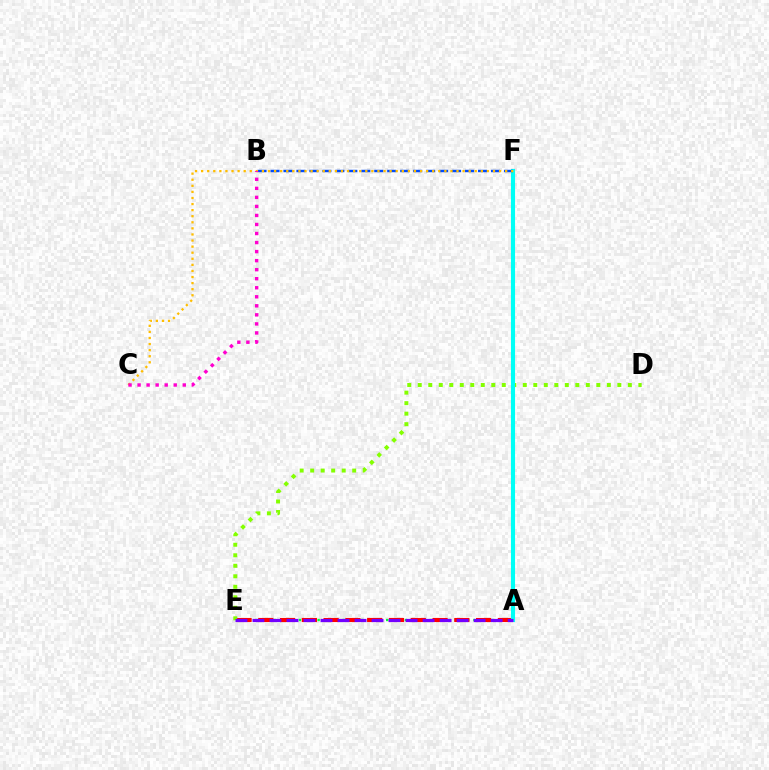{('A', 'E'): [{'color': '#00ff39', 'line_style': 'dotted', 'thickness': 1.69}, {'color': '#ff0000', 'line_style': 'dashed', 'thickness': 2.96}, {'color': '#7200ff', 'line_style': 'dashed', 'thickness': 2.31}], ('D', 'E'): [{'color': '#84ff00', 'line_style': 'dotted', 'thickness': 2.85}], ('A', 'F'): [{'color': '#00fff6', 'line_style': 'solid', 'thickness': 2.96}], ('B', 'F'): [{'color': '#004bff', 'line_style': 'dashed', 'thickness': 1.76}], ('C', 'F'): [{'color': '#ffbd00', 'line_style': 'dotted', 'thickness': 1.65}], ('B', 'C'): [{'color': '#ff00cf', 'line_style': 'dotted', 'thickness': 2.46}]}